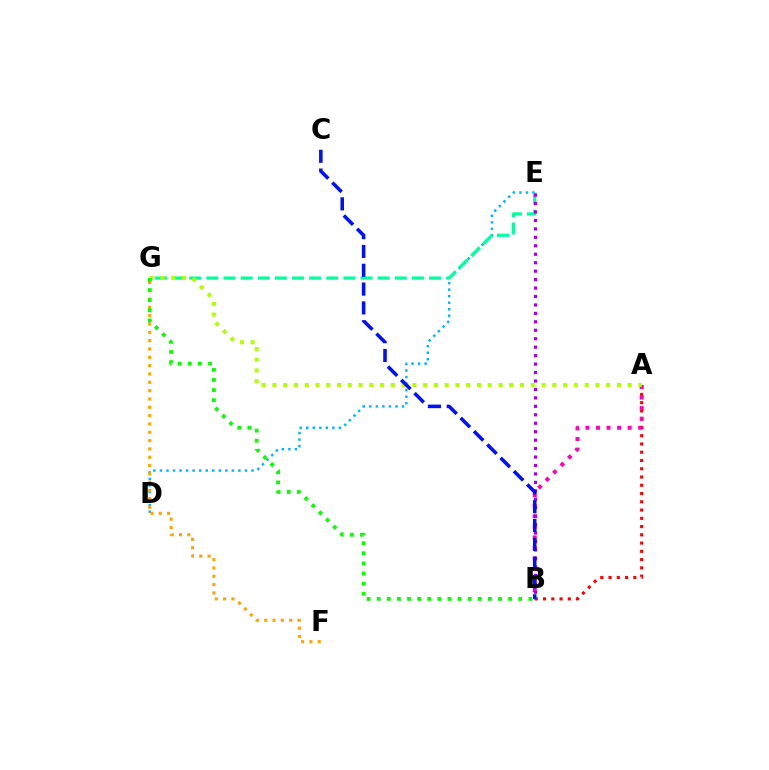{('D', 'E'): [{'color': '#00b5ff', 'line_style': 'dotted', 'thickness': 1.78}], ('E', 'G'): [{'color': '#00ff9d', 'line_style': 'dashed', 'thickness': 2.33}], ('A', 'B'): [{'color': '#ff0000', 'line_style': 'dotted', 'thickness': 2.24}, {'color': '#ff00bd', 'line_style': 'dotted', 'thickness': 2.87}], ('B', 'E'): [{'color': '#9b00ff', 'line_style': 'dotted', 'thickness': 2.3}], ('F', 'G'): [{'color': '#ffa500', 'line_style': 'dotted', 'thickness': 2.26}], ('A', 'G'): [{'color': '#b3ff00', 'line_style': 'dotted', 'thickness': 2.93}], ('B', 'C'): [{'color': '#0010ff', 'line_style': 'dashed', 'thickness': 2.56}], ('B', 'G'): [{'color': '#08ff00', 'line_style': 'dotted', 'thickness': 2.75}]}